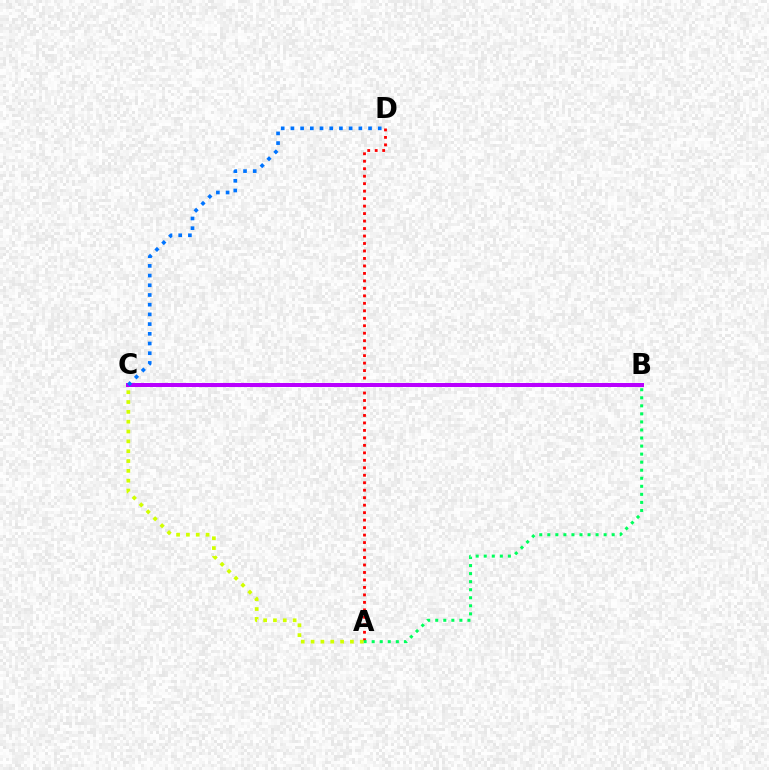{('A', 'D'): [{'color': '#ff0000', 'line_style': 'dotted', 'thickness': 2.03}], ('A', 'B'): [{'color': '#00ff5c', 'line_style': 'dotted', 'thickness': 2.19}], ('B', 'C'): [{'color': '#b900ff', 'line_style': 'solid', 'thickness': 2.88}], ('A', 'C'): [{'color': '#d1ff00', 'line_style': 'dotted', 'thickness': 2.67}], ('C', 'D'): [{'color': '#0074ff', 'line_style': 'dotted', 'thickness': 2.64}]}